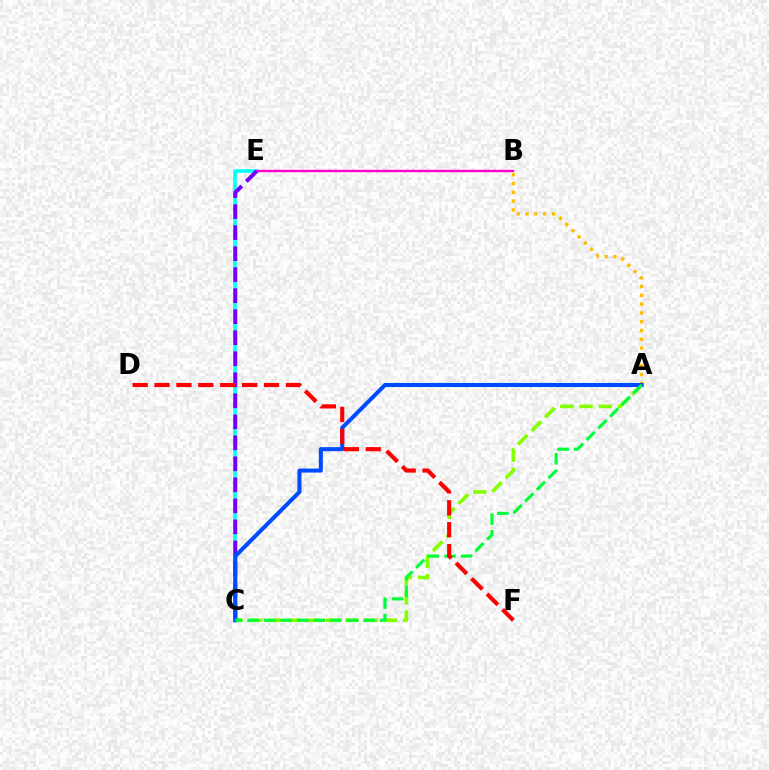{('C', 'E'): [{'color': '#00fff6', 'line_style': 'solid', 'thickness': 2.55}, {'color': '#7200ff', 'line_style': 'dashed', 'thickness': 2.86}], ('B', 'E'): [{'color': '#ff00cf', 'line_style': 'solid', 'thickness': 1.73}], ('A', 'C'): [{'color': '#84ff00', 'line_style': 'dashed', 'thickness': 2.62}, {'color': '#004bff', 'line_style': 'solid', 'thickness': 2.91}, {'color': '#00ff39', 'line_style': 'dashed', 'thickness': 2.25}], ('A', 'B'): [{'color': '#ffbd00', 'line_style': 'dotted', 'thickness': 2.39}], ('D', 'F'): [{'color': '#ff0000', 'line_style': 'dashed', 'thickness': 2.98}]}